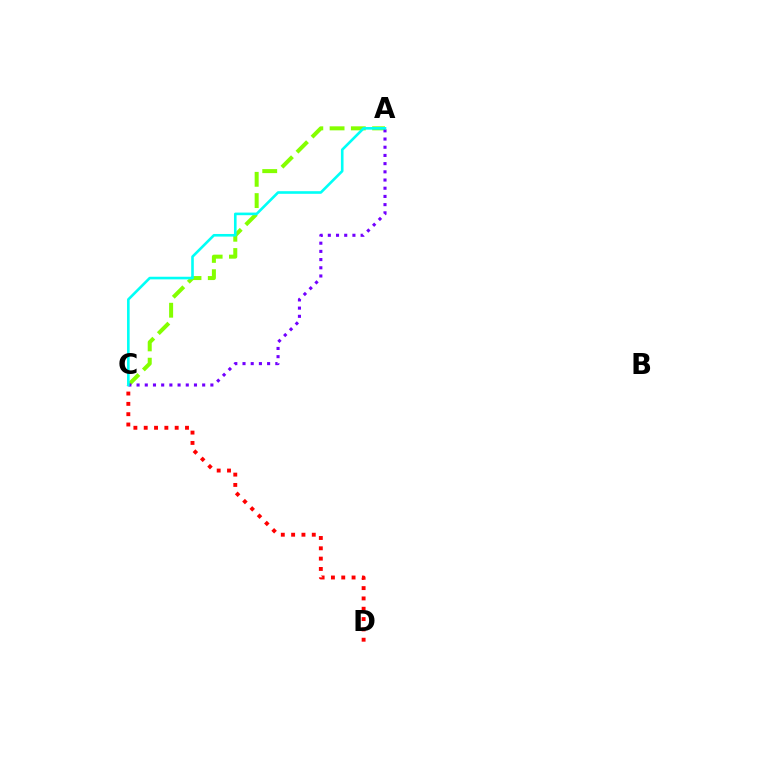{('C', 'D'): [{'color': '#ff0000', 'line_style': 'dotted', 'thickness': 2.8}], ('A', 'C'): [{'color': '#84ff00', 'line_style': 'dashed', 'thickness': 2.89}, {'color': '#7200ff', 'line_style': 'dotted', 'thickness': 2.23}, {'color': '#00fff6', 'line_style': 'solid', 'thickness': 1.88}]}